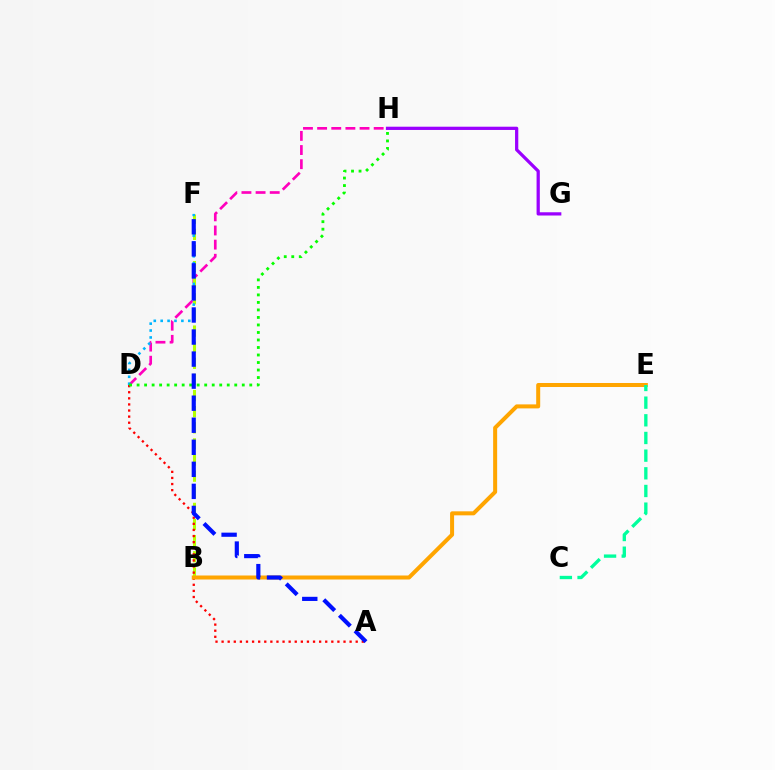{('D', 'H'): [{'color': '#ff00bd', 'line_style': 'dashed', 'thickness': 1.92}, {'color': '#08ff00', 'line_style': 'dotted', 'thickness': 2.04}], ('B', 'F'): [{'color': '#b3ff00', 'line_style': 'dashed', 'thickness': 2.19}], ('D', 'F'): [{'color': '#00b5ff', 'line_style': 'dotted', 'thickness': 1.87}], ('A', 'D'): [{'color': '#ff0000', 'line_style': 'dotted', 'thickness': 1.66}], ('B', 'E'): [{'color': '#ffa500', 'line_style': 'solid', 'thickness': 2.89}], ('A', 'F'): [{'color': '#0010ff', 'line_style': 'dashed', 'thickness': 2.99}], ('G', 'H'): [{'color': '#9b00ff', 'line_style': 'solid', 'thickness': 2.34}], ('C', 'E'): [{'color': '#00ff9d', 'line_style': 'dashed', 'thickness': 2.4}]}